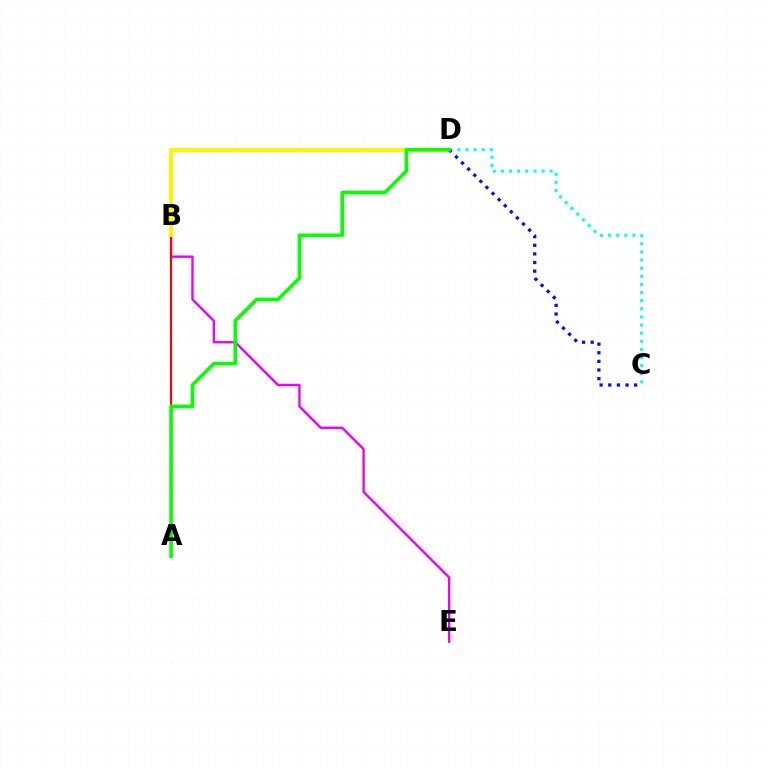{('B', 'E'): [{'color': '#ee00ff', 'line_style': 'solid', 'thickness': 1.73}], ('A', 'B'): [{'color': '#ff0000', 'line_style': 'solid', 'thickness': 1.53}], ('C', 'D'): [{'color': '#00fff6', 'line_style': 'dotted', 'thickness': 2.21}, {'color': '#0010ff', 'line_style': 'dotted', 'thickness': 2.34}], ('B', 'D'): [{'color': '#fcf500', 'line_style': 'solid', 'thickness': 2.98}], ('A', 'D'): [{'color': '#08ff00', 'line_style': 'solid', 'thickness': 2.62}]}